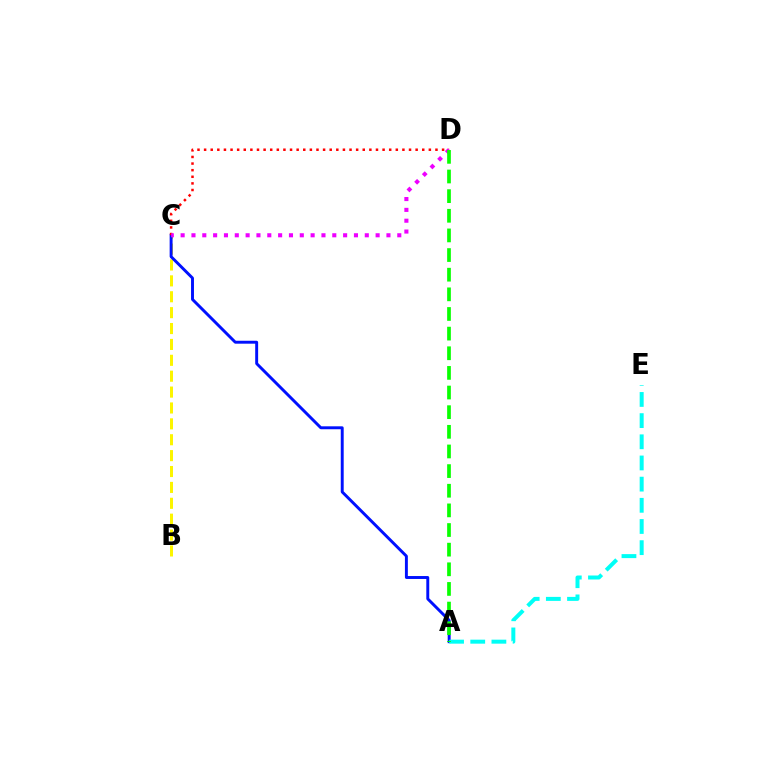{('B', 'C'): [{'color': '#fcf500', 'line_style': 'dashed', 'thickness': 2.16}], ('A', 'C'): [{'color': '#0010ff', 'line_style': 'solid', 'thickness': 2.11}], ('C', 'D'): [{'color': '#ff0000', 'line_style': 'dotted', 'thickness': 1.8}, {'color': '#ee00ff', 'line_style': 'dotted', 'thickness': 2.94}], ('A', 'E'): [{'color': '#00fff6', 'line_style': 'dashed', 'thickness': 2.88}], ('A', 'D'): [{'color': '#08ff00', 'line_style': 'dashed', 'thickness': 2.67}]}